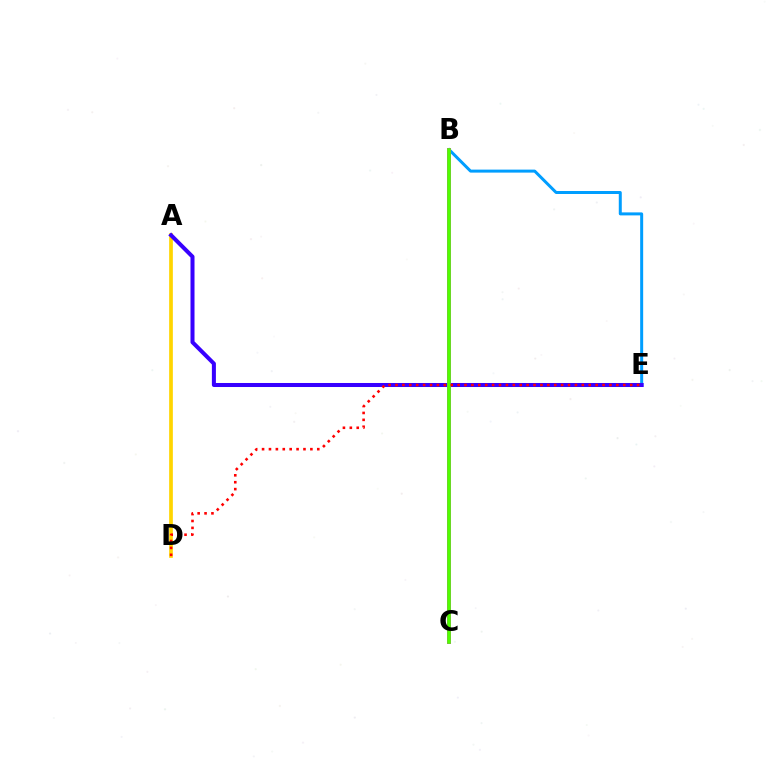{('A', 'D'): [{'color': '#ffd500', 'line_style': 'solid', 'thickness': 2.66}], ('B', 'E'): [{'color': '#009eff', 'line_style': 'solid', 'thickness': 2.16}], ('A', 'E'): [{'color': '#3700ff', 'line_style': 'solid', 'thickness': 2.89}], ('B', 'C'): [{'color': '#00ff86', 'line_style': 'solid', 'thickness': 1.66}, {'color': '#ff00ed', 'line_style': 'solid', 'thickness': 2.83}, {'color': '#4fff00', 'line_style': 'solid', 'thickness': 2.65}], ('D', 'E'): [{'color': '#ff0000', 'line_style': 'dotted', 'thickness': 1.88}]}